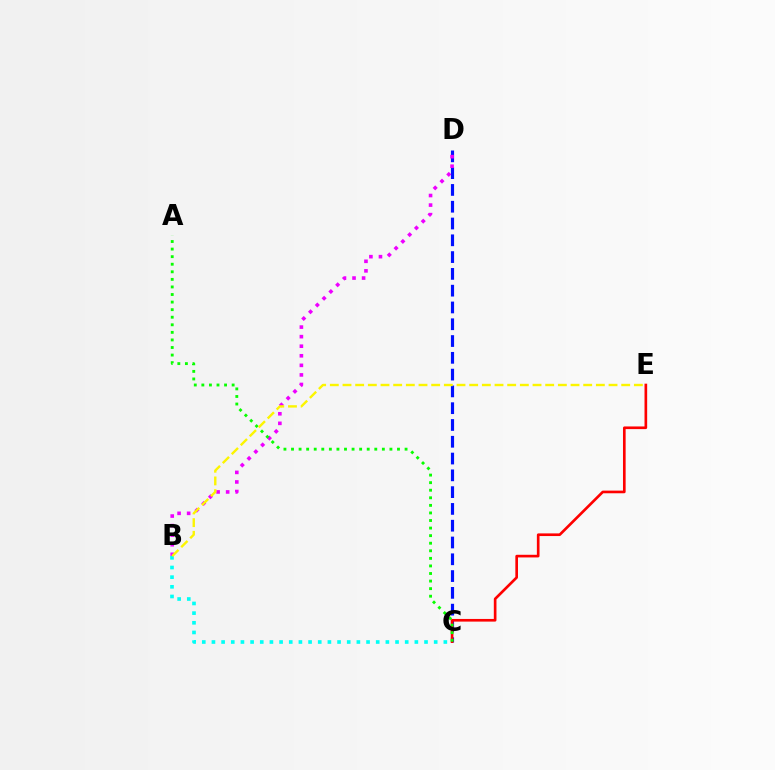{('C', 'D'): [{'color': '#0010ff', 'line_style': 'dashed', 'thickness': 2.28}], ('B', 'D'): [{'color': '#ee00ff', 'line_style': 'dotted', 'thickness': 2.6}], ('C', 'E'): [{'color': '#ff0000', 'line_style': 'solid', 'thickness': 1.91}], ('A', 'C'): [{'color': '#08ff00', 'line_style': 'dotted', 'thickness': 2.06}], ('B', 'C'): [{'color': '#00fff6', 'line_style': 'dotted', 'thickness': 2.63}], ('B', 'E'): [{'color': '#fcf500', 'line_style': 'dashed', 'thickness': 1.72}]}